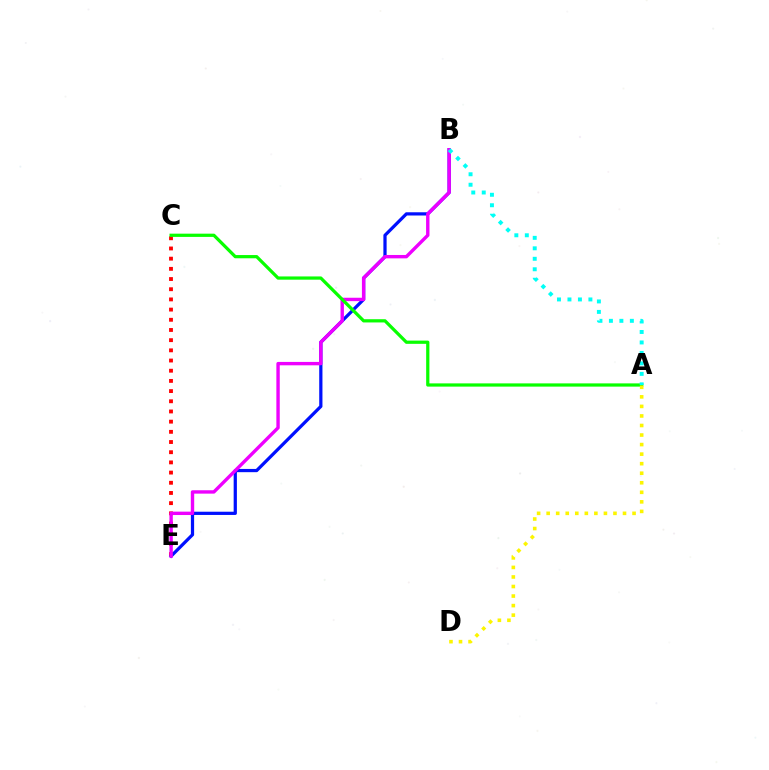{('C', 'E'): [{'color': '#ff0000', 'line_style': 'dotted', 'thickness': 2.77}], ('B', 'E'): [{'color': '#0010ff', 'line_style': 'solid', 'thickness': 2.33}, {'color': '#ee00ff', 'line_style': 'solid', 'thickness': 2.44}], ('A', 'C'): [{'color': '#08ff00', 'line_style': 'solid', 'thickness': 2.33}], ('A', 'D'): [{'color': '#fcf500', 'line_style': 'dotted', 'thickness': 2.59}], ('A', 'B'): [{'color': '#00fff6', 'line_style': 'dotted', 'thickness': 2.85}]}